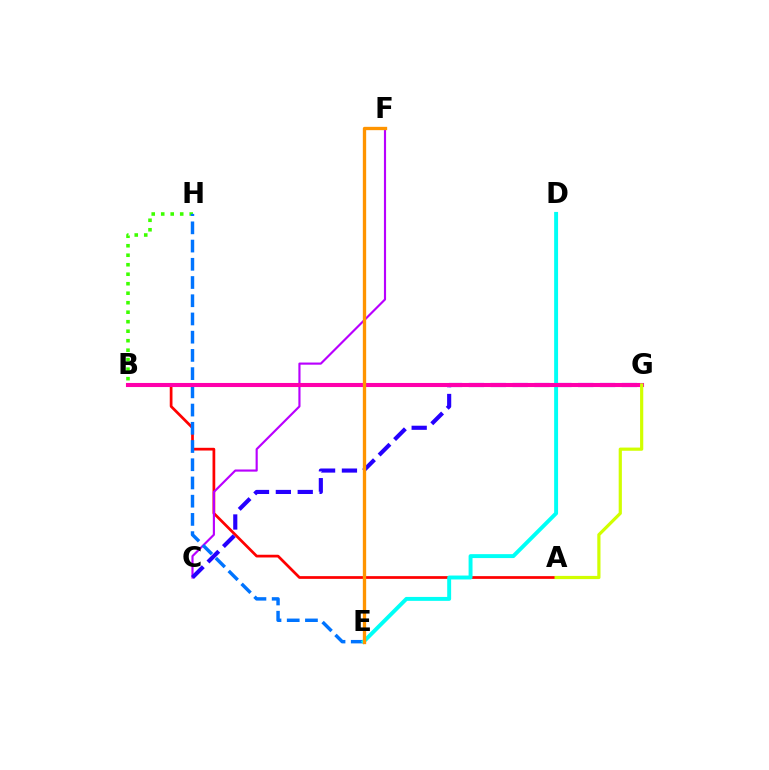{('B', 'G'): [{'color': '#00ff5c', 'line_style': 'dashed', 'thickness': 1.56}, {'color': '#ff00ac', 'line_style': 'solid', 'thickness': 2.94}], ('A', 'B'): [{'color': '#ff0000', 'line_style': 'solid', 'thickness': 1.97}], ('C', 'F'): [{'color': '#b900ff', 'line_style': 'solid', 'thickness': 1.55}], ('B', 'H'): [{'color': '#3dff00', 'line_style': 'dotted', 'thickness': 2.58}], ('E', 'H'): [{'color': '#0074ff', 'line_style': 'dashed', 'thickness': 2.48}], ('C', 'G'): [{'color': '#2500ff', 'line_style': 'dashed', 'thickness': 2.97}], ('D', 'E'): [{'color': '#00fff6', 'line_style': 'solid', 'thickness': 2.83}], ('A', 'G'): [{'color': '#d1ff00', 'line_style': 'solid', 'thickness': 2.3}], ('E', 'F'): [{'color': '#ff9400', 'line_style': 'solid', 'thickness': 2.4}]}